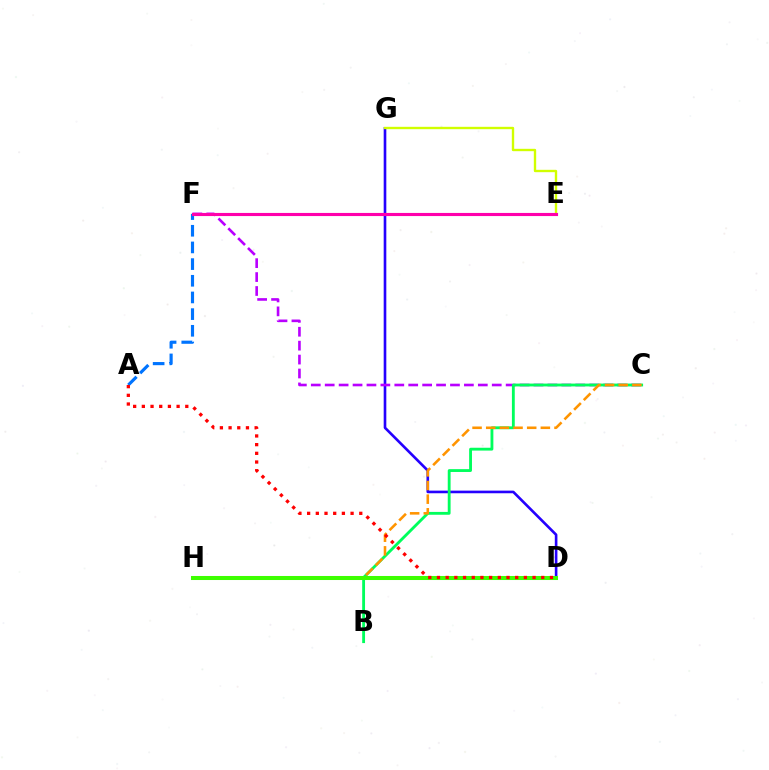{('D', 'G'): [{'color': '#2500ff', 'line_style': 'solid', 'thickness': 1.89}], ('C', 'F'): [{'color': '#b900ff', 'line_style': 'dashed', 'thickness': 1.89}], ('B', 'C'): [{'color': '#00ff5c', 'line_style': 'solid', 'thickness': 2.05}], ('D', 'H'): [{'color': '#00fff6', 'line_style': 'dashed', 'thickness': 1.69}, {'color': '#3dff00', 'line_style': 'solid', 'thickness': 2.91}], ('C', 'H'): [{'color': '#ff9400', 'line_style': 'dashed', 'thickness': 1.86}], ('A', 'F'): [{'color': '#0074ff', 'line_style': 'dashed', 'thickness': 2.26}], ('E', 'G'): [{'color': '#d1ff00', 'line_style': 'solid', 'thickness': 1.7}], ('E', 'F'): [{'color': '#ff00ac', 'line_style': 'solid', 'thickness': 2.25}], ('A', 'D'): [{'color': '#ff0000', 'line_style': 'dotted', 'thickness': 2.36}]}